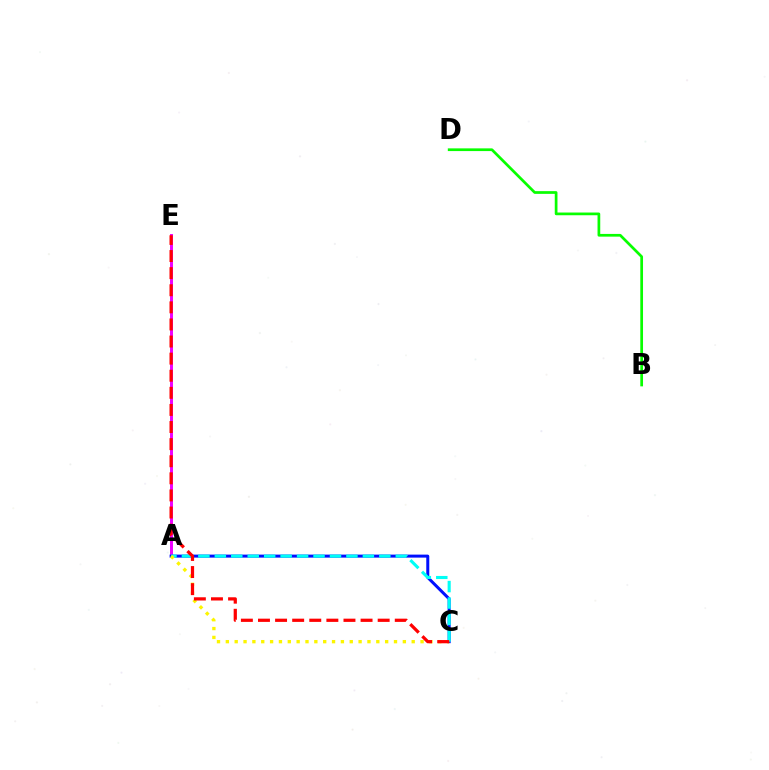{('A', 'E'): [{'color': '#ee00ff', 'line_style': 'solid', 'thickness': 2.13}], ('A', 'C'): [{'color': '#0010ff', 'line_style': 'solid', 'thickness': 2.16}, {'color': '#00fff6', 'line_style': 'dashed', 'thickness': 2.23}, {'color': '#fcf500', 'line_style': 'dotted', 'thickness': 2.4}], ('B', 'D'): [{'color': '#08ff00', 'line_style': 'solid', 'thickness': 1.96}], ('C', 'E'): [{'color': '#ff0000', 'line_style': 'dashed', 'thickness': 2.32}]}